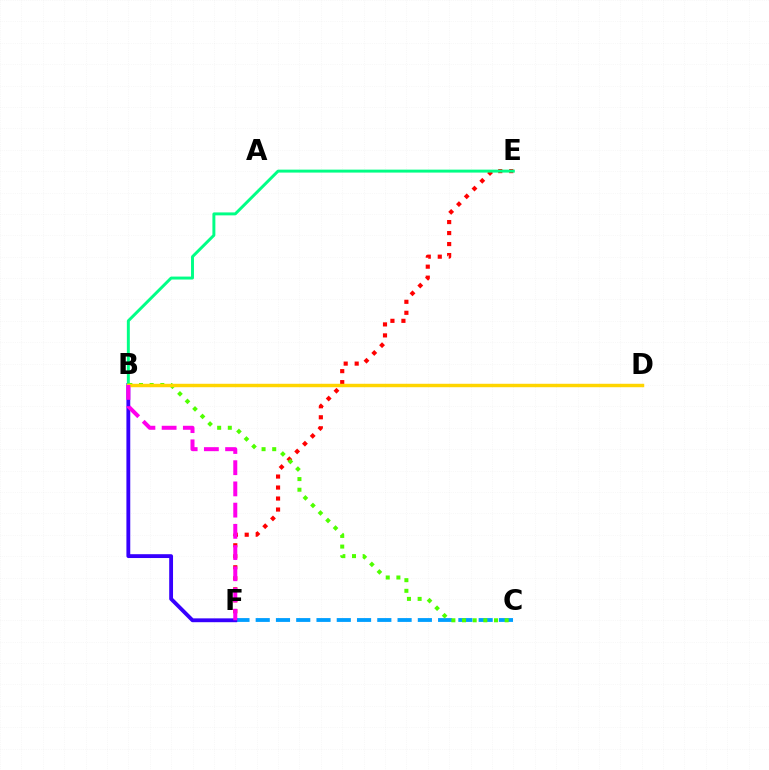{('E', 'F'): [{'color': '#ff0000', 'line_style': 'dotted', 'thickness': 2.99}], ('C', 'F'): [{'color': '#009eff', 'line_style': 'dashed', 'thickness': 2.75}], ('B', 'F'): [{'color': '#3700ff', 'line_style': 'solid', 'thickness': 2.77}, {'color': '#ff00ed', 'line_style': 'dashed', 'thickness': 2.88}], ('B', 'E'): [{'color': '#00ff86', 'line_style': 'solid', 'thickness': 2.12}], ('B', 'C'): [{'color': '#4fff00', 'line_style': 'dotted', 'thickness': 2.89}], ('B', 'D'): [{'color': '#ffd500', 'line_style': 'solid', 'thickness': 2.48}]}